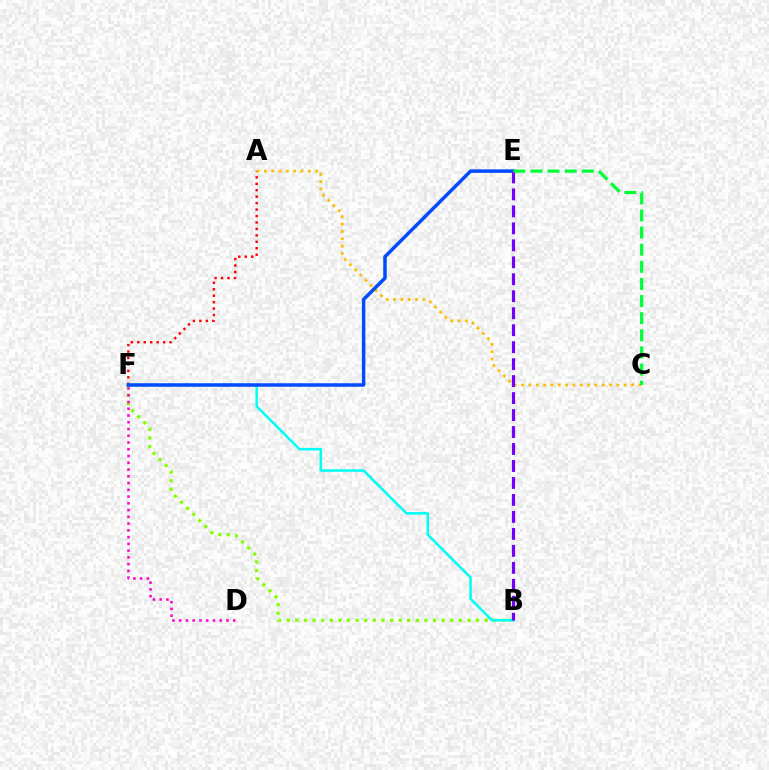{('B', 'F'): [{'color': '#84ff00', 'line_style': 'dotted', 'thickness': 2.34}, {'color': '#00fff6', 'line_style': 'solid', 'thickness': 1.83}], ('A', 'F'): [{'color': '#ff0000', 'line_style': 'dotted', 'thickness': 1.75}], ('A', 'C'): [{'color': '#ffbd00', 'line_style': 'dotted', 'thickness': 1.99}], ('D', 'F'): [{'color': '#ff00cf', 'line_style': 'dotted', 'thickness': 1.84}], ('E', 'F'): [{'color': '#004bff', 'line_style': 'solid', 'thickness': 2.51}], ('B', 'E'): [{'color': '#7200ff', 'line_style': 'dashed', 'thickness': 2.31}], ('C', 'E'): [{'color': '#00ff39', 'line_style': 'dashed', 'thickness': 2.33}]}